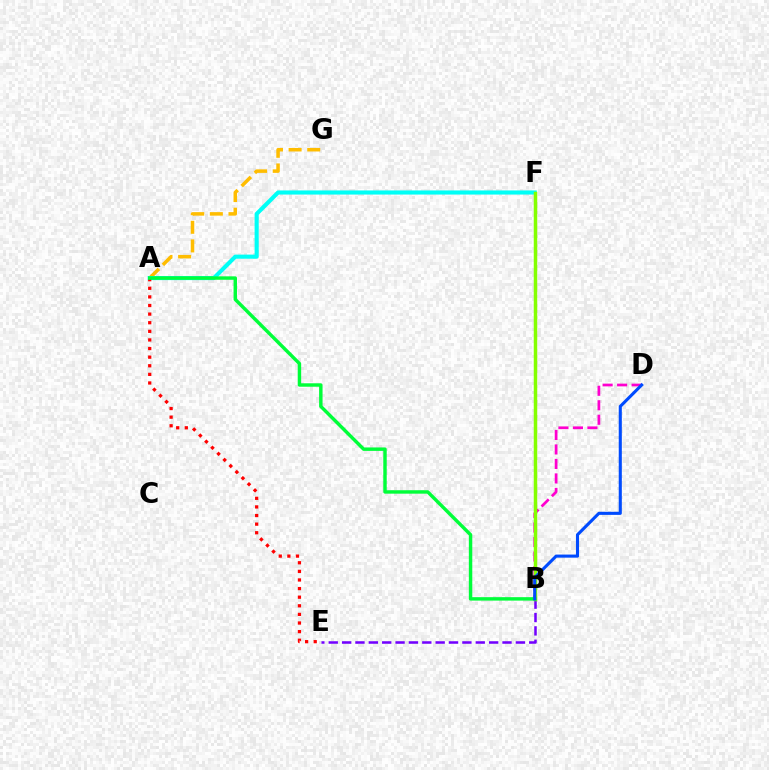{('B', 'D'): [{'color': '#ff00cf', 'line_style': 'dashed', 'thickness': 1.97}, {'color': '#004bff', 'line_style': 'solid', 'thickness': 2.22}], ('A', 'G'): [{'color': '#ffbd00', 'line_style': 'dashed', 'thickness': 2.53}], ('A', 'F'): [{'color': '#00fff6', 'line_style': 'solid', 'thickness': 2.96}], ('B', 'E'): [{'color': '#7200ff', 'line_style': 'dashed', 'thickness': 1.82}], ('B', 'F'): [{'color': '#84ff00', 'line_style': 'solid', 'thickness': 2.51}], ('A', 'E'): [{'color': '#ff0000', 'line_style': 'dotted', 'thickness': 2.34}], ('A', 'B'): [{'color': '#00ff39', 'line_style': 'solid', 'thickness': 2.48}]}